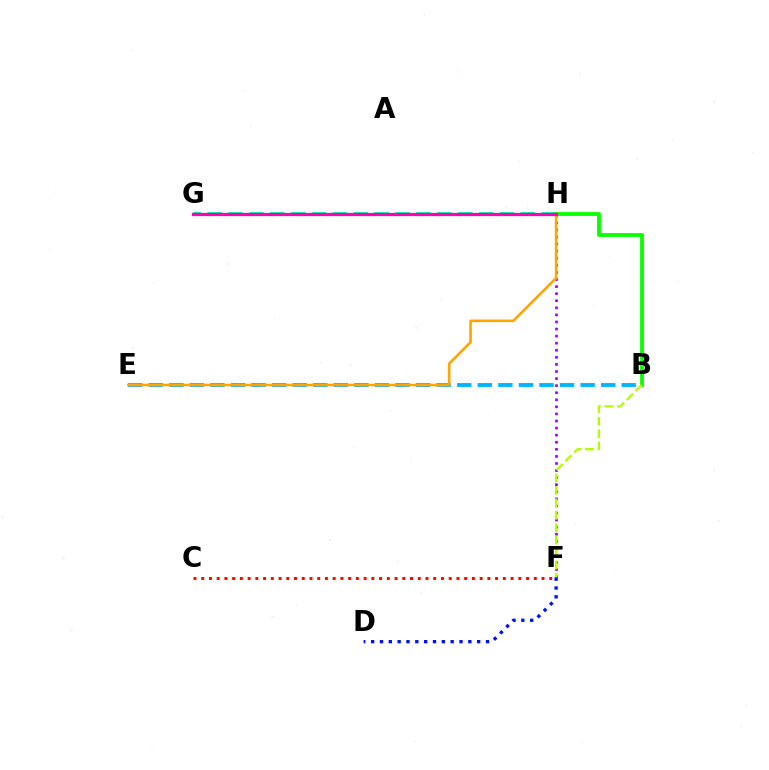{('F', 'H'): [{'color': '#9b00ff', 'line_style': 'dotted', 'thickness': 1.92}], ('C', 'F'): [{'color': '#ff0000', 'line_style': 'dotted', 'thickness': 2.1}], ('B', 'H'): [{'color': '#08ff00', 'line_style': 'solid', 'thickness': 2.74}], ('B', 'F'): [{'color': '#b3ff00', 'line_style': 'dashed', 'thickness': 1.69}], ('B', 'E'): [{'color': '#00b5ff', 'line_style': 'dashed', 'thickness': 2.79}], ('E', 'H'): [{'color': '#ffa500', 'line_style': 'solid', 'thickness': 1.88}], ('D', 'F'): [{'color': '#0010ff', 'line_style': 'dotted', 'thickness': 2.4}], ('G', 'H'): [{'color': '#00ff9d', 'line_style': 'dashed', 'thickness': 2.84}, {'color': '#ff00bd', 'line_style': 'solid', 'thickness': 2.33}]}